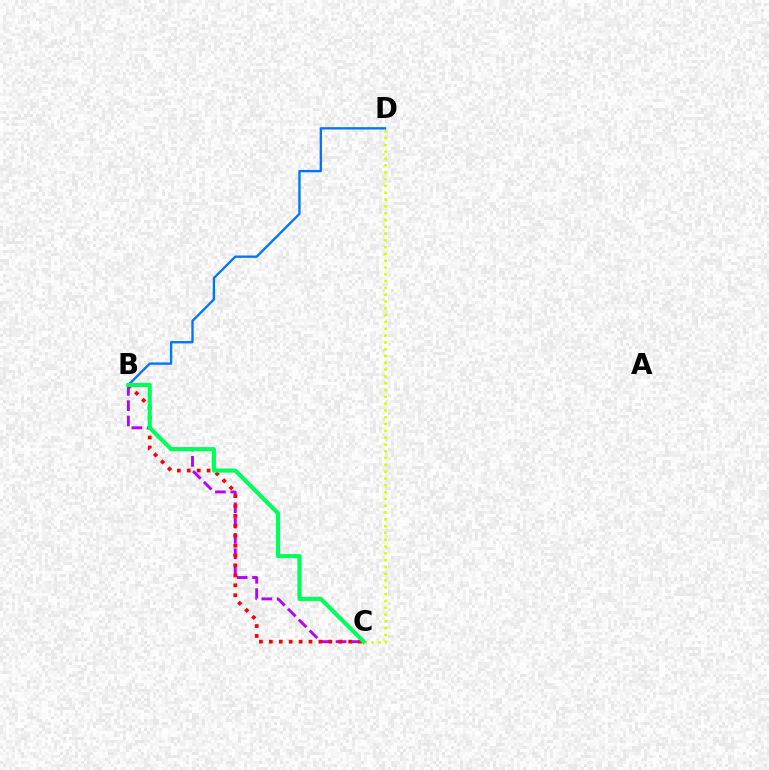{('B', 'C'): [{'color': '#b900ff', 'line_style': 'dashed', 'thickness': 2.08}, {'color': '#ff0000', 'line_style': 'dotted', 'thickness': 2.69}, {'color': '#00ff5c', 'line_style': 'solid', 'thickness': 2.97}], ('B', 'D'): [{'color': '#0074ff', 'line_style': 'solid', 'thickness': 1.68}], ('C', 'D'): [{'color': '#d1ff00', 'line_style': 'dotted', 'thickness': 1.85}]}